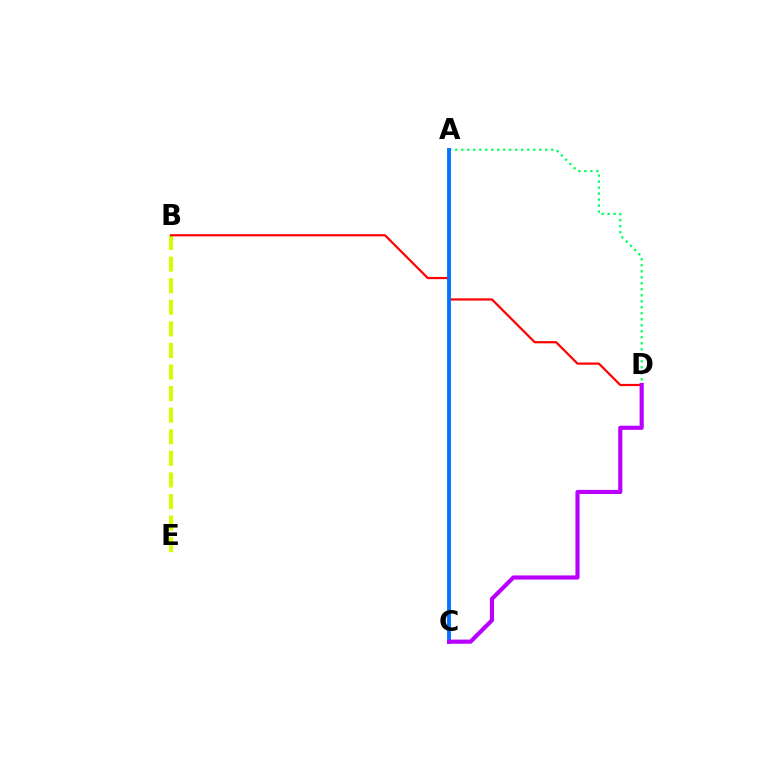{('B', 'E'): [{'color': '#d1ff00', 'line_style': 'dashed', 'thickness': 2.93}], ('A', 'D'): [{'color': '#00ff5c', 'line_style': 'dotted', 'thickness': 1.63}], ('B', 'D'): [{'color': '#ff0000', 'line_style': 'solid', 'thickness': 1.6}], ('A', 'C'): [{'color': '#0074ff', 'line_style': 'solid', 'thickness': 2.78}], ('C', 'D'): [{'color': '#b900ff', 'line_style': 'solid', 'thickness': 2.98}]}